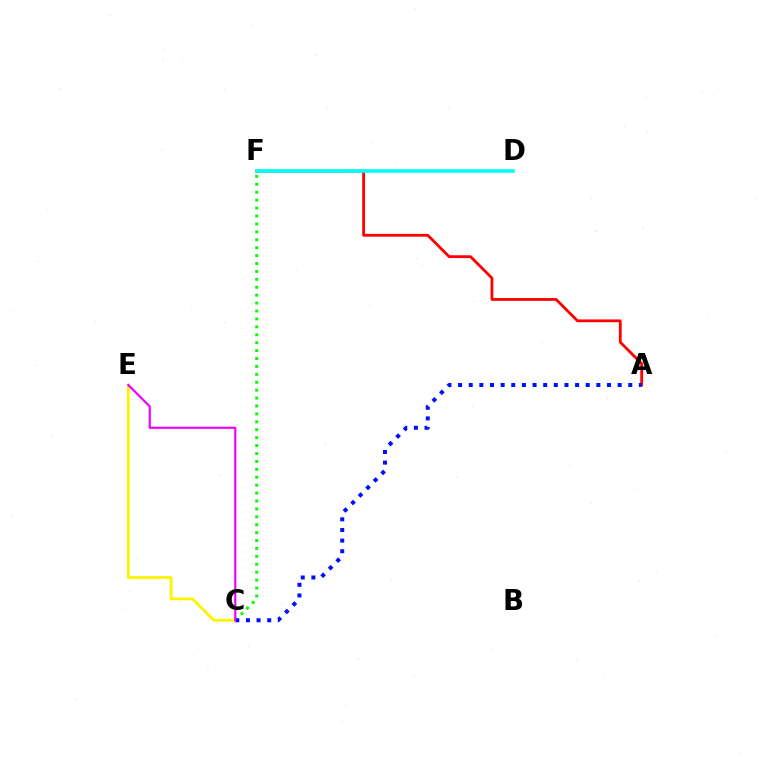{('C', 'F'): [{'color': '#08ff00', 'line_style': 'dotted', 'thickness': 2.15}], ('C', 'E'): [{'color': '#fcf500', 'line_style': 'solid', 'thickness': 2.04}, {'color': '#ee00ff', 'line_style': 'solid', 'thickness': 1.56}], ('A', 'F'): [{'color': '#ff0000', 'line_style': 'solid', 'thickness': 2.01}], ('D', 'F'): [{'color': '#00fff6', 'line_style': 'solid', 'thickness': 2.62}], ('A', 'C'): [{'color': '#0010ff', 'line_style': 'dotted', 'thickness': 2.89}]}